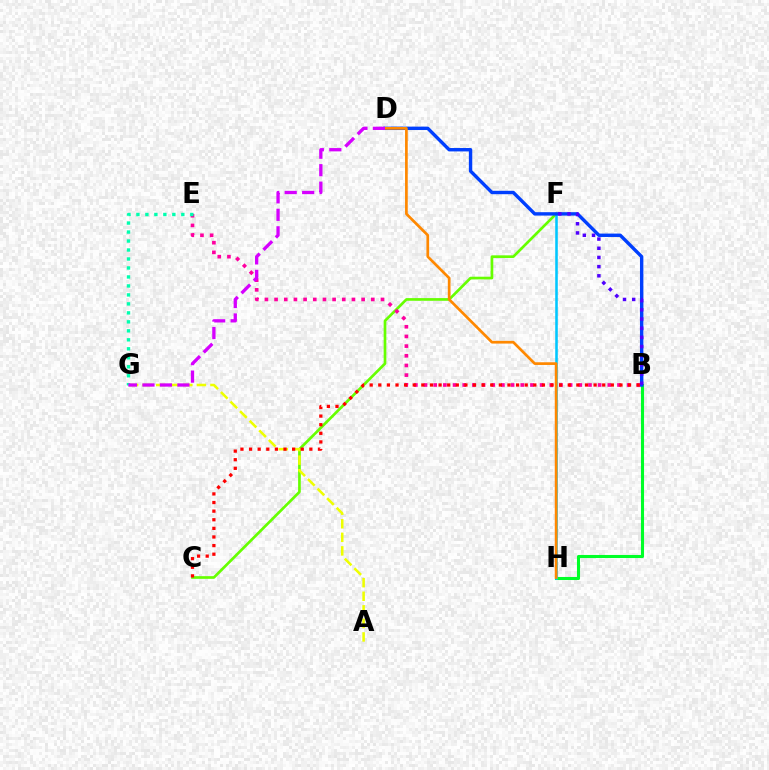{('C', 'F'): [{'color': '#66ff00', 'line_style': 'solid', 'thickness': 1.93}], ('B', 'H'): [{'color': '#00ff27', 'line_style': 'solid', 'thickness': 2.22}], ('A', 'G'): [{'color': '#eeff00', 'line_style': 'dashed', 'thickness': 1.84}], ('B', 'E'): [{'color': '#ff00a0', 'line_style': 'dotted', 'thickness': 2.63}], ('B', 'C'): [{'color': '#ff0000', 'line_style': 'dotted', 'thickness': 2.34}], ('F', 'H'): [{'color': '#00c7ff', 'line_style': 'solid', 'thickness': 1.85}], ('B', 'D'): [{'color': '#003fff', 'line_style': 'solid', 'thickness': 2.45}], ('B', 'F'): [{'color': '#4f00ff', 'line_style': 'dotted', 'thickness': 2.49}], ('E', 'G'): [{'color': '#00ffaf', 'line_style': 'dotted', 'thickness': 2.44}], ('D', 'H'): [{'color': '#ff8800', 'line_style': 'solid', 'thickness': 1.94}], ('D', 'G'): [{'color': '#d600ff', 'line_style': 'dashed', 'thickness': 2.37}]}